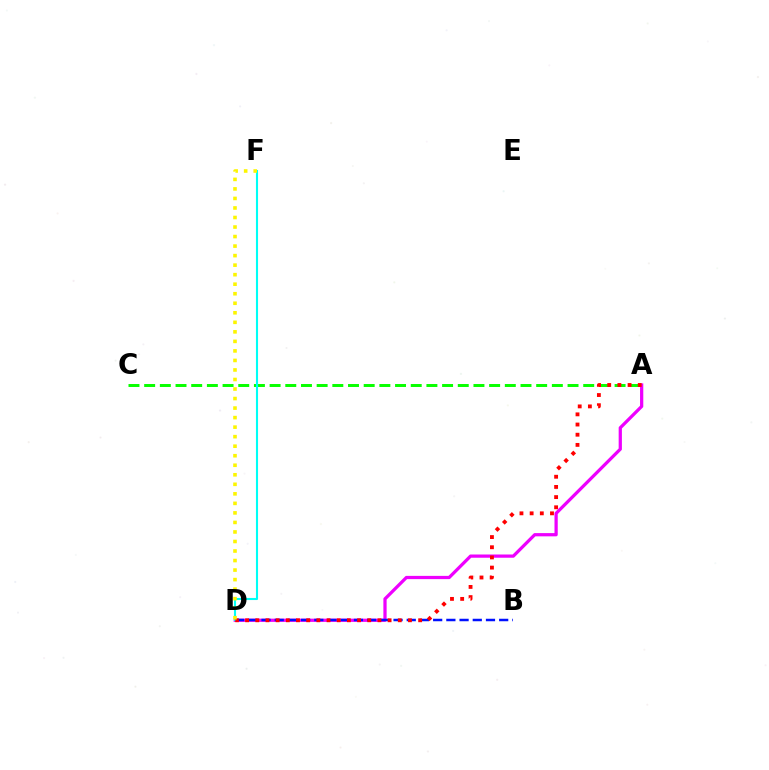{('A', 'C'): [{'color': '#08ff00', 'line_style': 'dashed', 'thickness': 2.13}], ('A', 'D'): [{'color': '#ee00ff', 'line_style': 'solid', 'thickness': 2.33}, {'color': '#ff0000', 'line_style': 'dotted', 'thickness': 2.77}], ('B', 'D'): [{'color': '#0010ff', 'line_style': 'dashed', 'thickness': 1.79}], ('D', 'F'): [{'color': '#00fff6', 'line_style': 'solid', 'thickness': 1.52}, {'color': '#fcf500', 'line_style': 'dotted', 'thickness': 2.59}]}